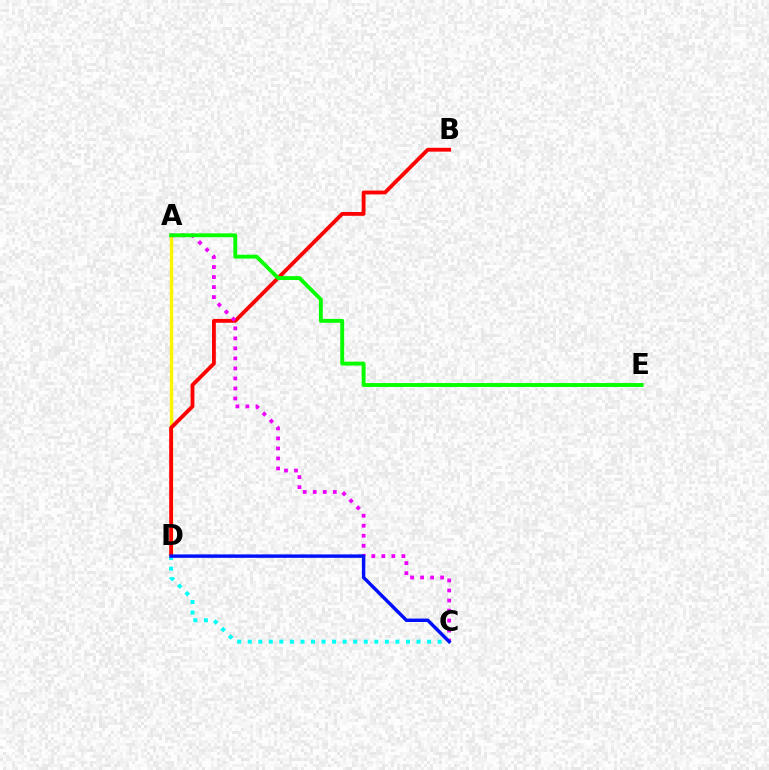{('A', 'D'): [{'color': '#fcf500', 'line_style': 'solid', 'thickness': 2.43}], ('B', 'D'): [{'color': '#ff0000', 'line_style': 'solid', 'thickness': 2.75}], ('A', 'C'): [{'color': '#ee00ff', 'line_style': 'dotted', 'thickness': 2.72}], ('A', 'E'): [{'color': '#08ff00', 'line_style': 'solid', 'thickness': 2.8}], ('C', 'D'): [{'color': '#00fff6', 'line_style': 'dotted', 'thickness': 2.87}, {'color': '#0010ff', 'line_style': 'solid', 'thickness': 2.46}]}